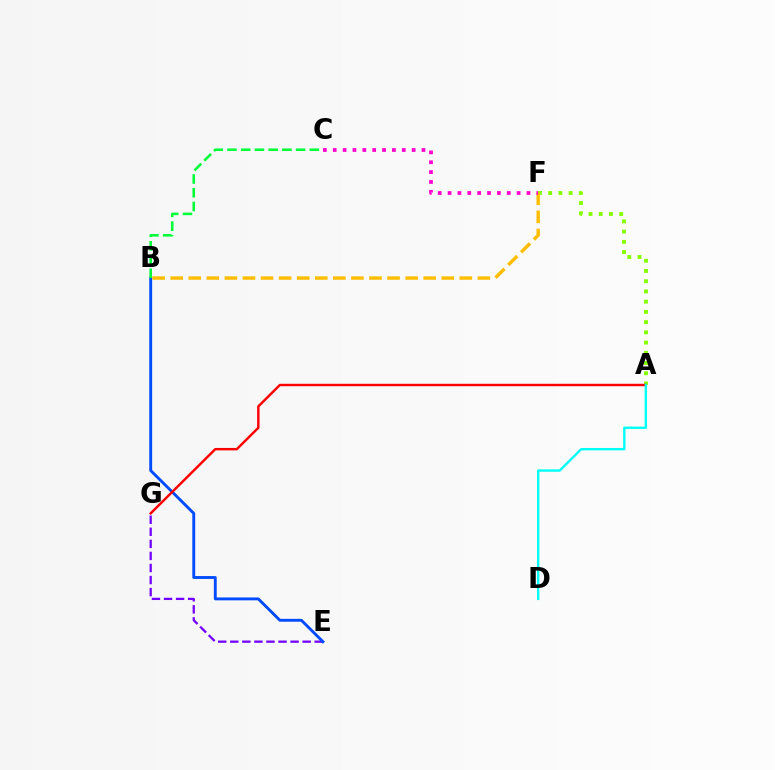{('A', 'F'): [{'color': '#84ff00', 'line_style': 'dotted', 'thickness': 2.78}], ('E', 'G'): [{'color': '#7200ff', 'line_style': 'dashed', 'thickness': 1.64}], ('B', 'E'): [{'color': '#004bff', 'line_style': 'solid', 'thickness': 2.07}], ('A', 'G'): [{'color': '#ff0000', 'line_style': 'solid', 'thickness': 1.75}], ('A', 'D'): [{'color': '#00fff6', 'line_style': 'solid', 'thickness': 1.71}], ('B', 'F'): [{'color': '#ffbd00', 'line_style': 'dashed', 'thickness': 2.45}], ('C', 'F'): [{'color': '#ff00cf', 'line_style': 'dotted', 'thickness': 2.68}], ('B', 'C'): [{'color': '#00ff39', 'line_style': 'dashed', 'thickness': 1.87}]}